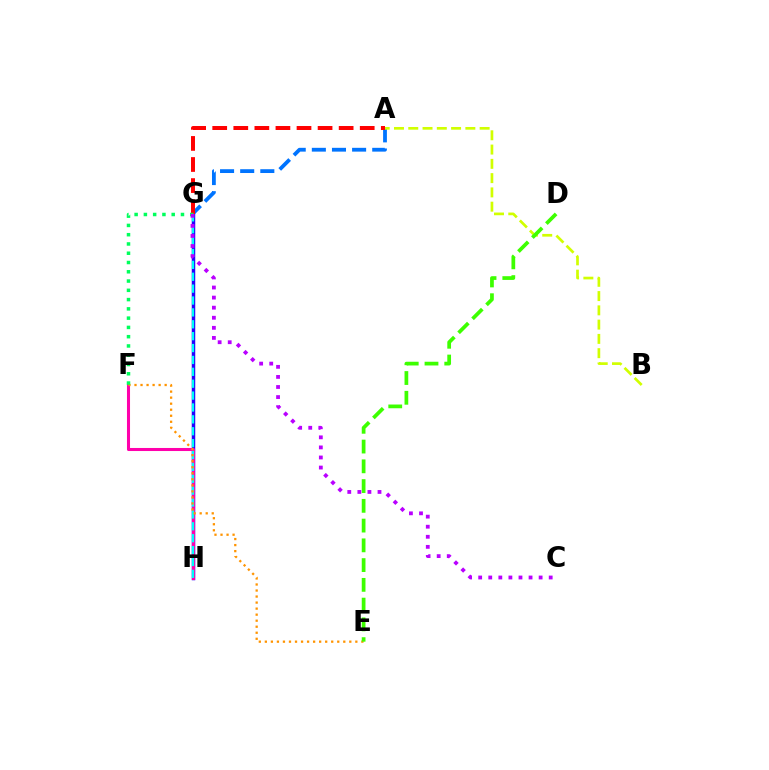{('A', 'G'): [{'color': '#0074ff', 'line_style': 'dashed', 'thickness': 2.73}, {'color': '#ff0000', 'line_style': 'dashed', 'thickness': 2.86}], ('A', 'B'): [{'color': '#d1ff00', 'line_style': 'dashed', 'thickness': 1.94}], ('G', 'H'): [{'color': '#2500ff', 'line_style': 'solid', 'thickness': 2.5}, {'color': '#00fff6', 'line_style': 'dashed', 'thickness': 1.61}], ('F', 'H'): [{'color': '#ff00ac', 'line_style': 'solid', 'thickness': 2.2}], ('E', 'F'): [{'color': '#ff9400', 'line_style': 'dotted', 'thickness': 1.64}], ('F', 'G'): [{'color': '#00ff5c', 'line_style': 'dotted', 'thickness': 2.52}], ('D', 'E'): [{'color': '#3dff00', 'line_style': 'dashed', 'thickness': 2.68}], ('C', 'G'): [{'color': '#b900ff', 'line_style': 'dotted', 'thickness': 2.74}]}